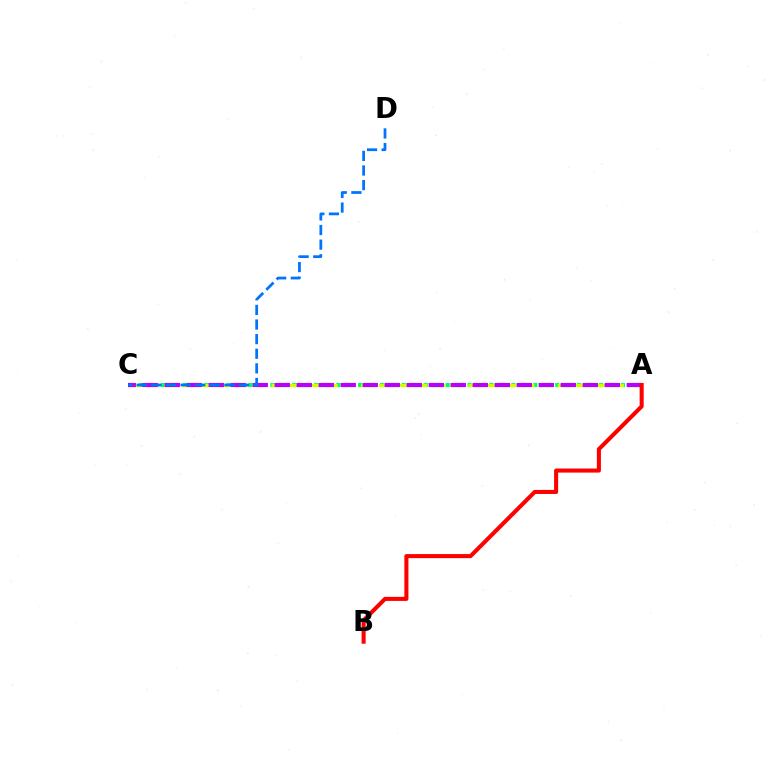{('A', 'C'): [{'color': '#00ff5c', 'line_style': 'dotted', 'thickness': 2.98}, {'color': '#d1ff00', 'line_style': 'dashed', 'thickness': 2.43}, {'color': '#b900ff', 'line_style': 'dashed', 'thickness': 2.99}], ('C', 'D'): [{'color': '#0074ff', 'line_style': 'dashed', 'thickness': 1.99}], ('A', 'B'): [{'color': '#ff0000', 'line_style': 'solid', 'thickness': 2.93}]}